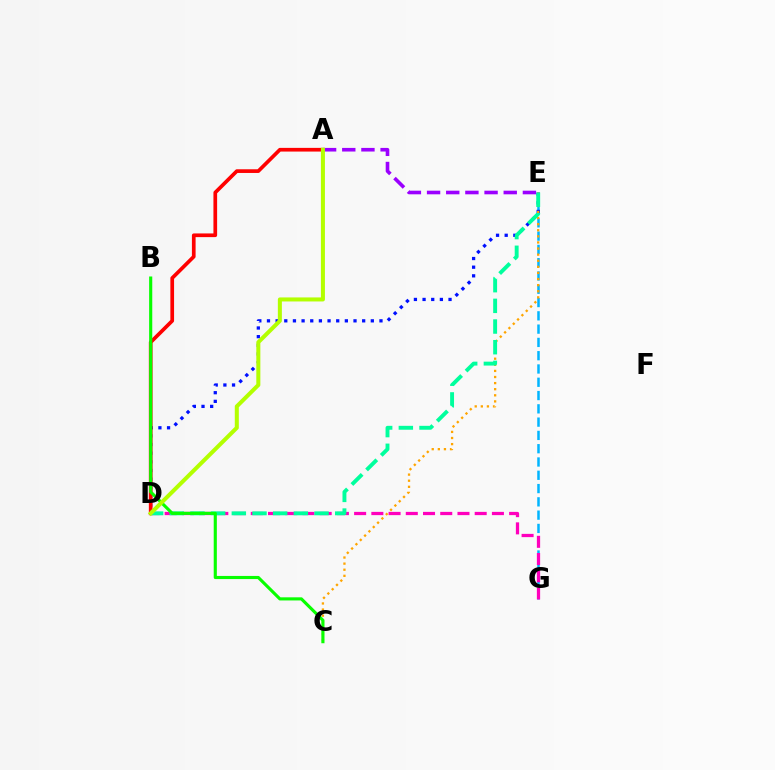{('E', 'G'): [{'color': '#00b5ff', 'line_style': 'dashed', 'thickness': 1.81}], ('D', 'E'): [{'color': '#0010ff', 'line_style': 'dotted', 'thickness': 2.35}, {'color': '#00ff9d', 'line_style': 'dashed', 'thickness': 2.81}], ('D', 'G'): [{'color': '#ff00bd', 'line_style': 'dashed', 'thickness': 2.34}], ('C', 'E'): [{'color': '#ffa500', 'line_style': 'dotted', 'thickness': 1.66}], ('A', 'D'): [{'color': '#ff0000', 'line_style': 'solid', 'thickness': 2.66}, {'color': '#b3ff00', 'line_style': 'solid', 'thickness': 2.9}], ('B', 'C'): [{'color': '#08ff00', 'line_style': 'solid', 'thickness': 2.25}], ('A', 'E'): [{'color': '#9b00ff', 'line_style': 'dashed', 'thickness': 2.6}]}